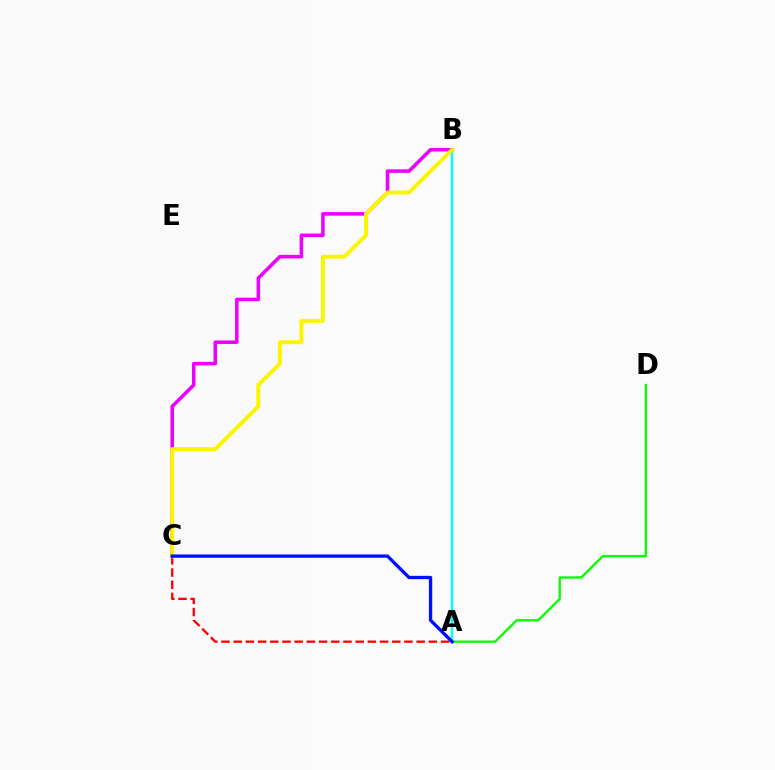{('A', 'C'): [{'color': '#ff0000', 'line_style': 'dashed', 'thickness': 1.66}, {'color': '#0010ff', 'line_style': 'solid', 'thickness': 2.39}], ('A', 'B'): [{'color': '#00fff6', 'line_style': 'solid', 'thickness': 1.79}], ('B', 'C'): [{'color': '#ee00ff', 'line_style': 'solid', 'thickness': 2.55}, {'color': '#fcf500', 'line_style': 'solid', 'thickness': 2.84}], ('A', 'D'): [{'color': '#08ff00', 'line_style': 'solid', 'thickness': 1.67}]}